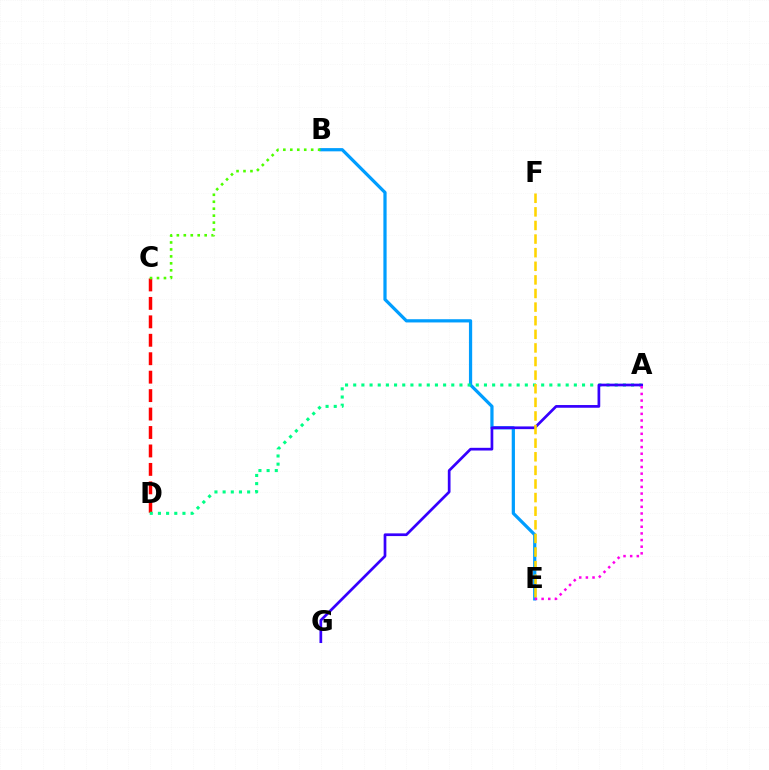{('C', 'D'): [{'color': '#ff0000', 'line_style': 'dashed', 'thickness': 2.51}], ('B', 'E'): [{'color': '#009eff', 'line_style': 'solid', 'thickness': 2.32}], ('A', 'D'): [{'color': '#00ff86', 'line_style': 'dotted', 'thickness': 2.22}], ('A', 'G'): [{'color': '#3700ff', 'line_style': 'solid', 'thickness': 1.95}], ('E', 'F'): [{'color': '#ffd500', 'line_style': 'dashed', 'thickness': 1.85}], ('B', 'C'): [{'color': '#4fff00', 'line_style': 'dotted', 'thickness': 1.89}], ('A', 'E'): [{'color': '#ff00ed', 'line_style': 'dotted', 'thickness': 1.8}]}